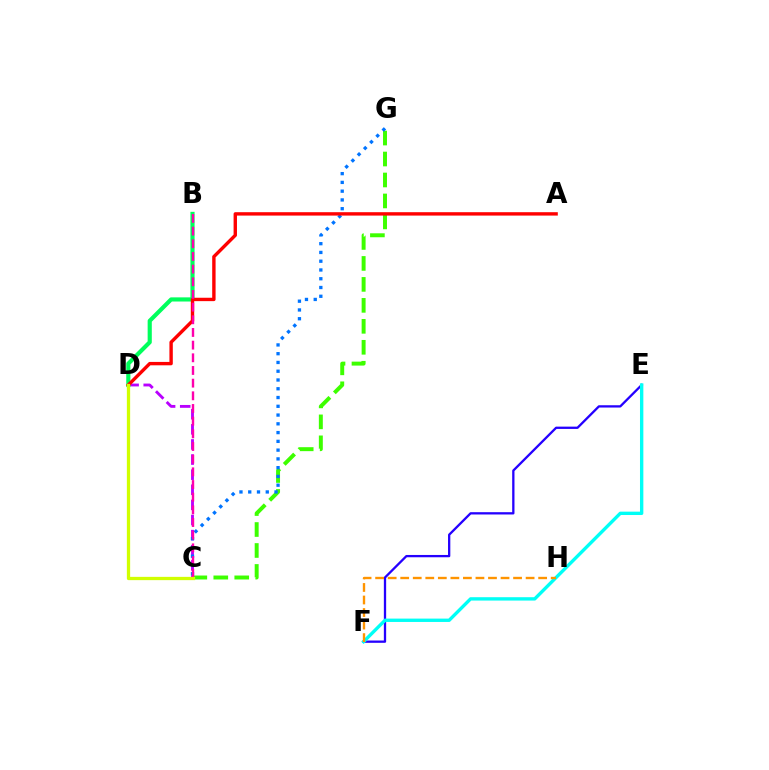{('E', 'F'): [{'color': '#2500ff', 'line_style': 'solid', 'thickness': 1.65}, {'color': '#00fff6', 'line_style': 'solid', 'thickness': 2.42}], ('C', 'D'): [{'color': '#b900ff', 'line_style': 'dashed', 'thickness': 2.05}, {'color': '#d1ff00', 'line_style': 'solid', 'thickness': 2.36}], ('C', 'G'): [{'color': '#3dff00', 'line_style': 'dashed', 'thickness': 2.85}, {'color': '#0074ff', 'line_style': 'dotted', 'thickness': 2.38}], ('B', 'D'): [{'color': '#00ff5c', 'line_style': 'solid', 'thickness': 2.99}], ('A', 'D'): [{'color': '#ff0000', 'line_style': 'solid', 'thickness': 2.44}], ('B', 'C'): [{'color': '#ff00ac', 'line_style': 'dashed', 'thickness': 1.72}], ('F', 'H'): [{'color': '#ff9400', 'line_style': 'dashed', 'thickness': 1.7}]}